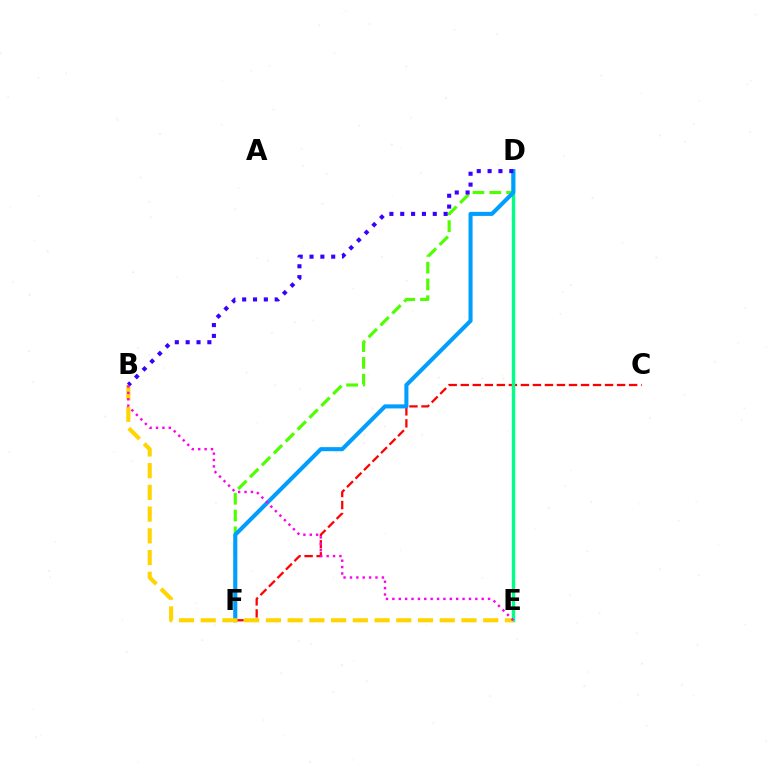{('C', 'F'): [{'color': '#ff0000', 'line_style': 'dashed', 'thickness': 1.63}], ('D', 'F'): [{'color': '#4fff00', 'line_style': 'dashed', 'thickness': 2.28}, {'color': '#009eff', 'line_style': 'solid', 'thickness': 2.92}], ('D', 'E'): [{'color': '#00ff86', 'line_style': 'solid', 'thickness': 2.43}], ('B', 'E'): [{'color': '#ffd500', 'line_style': 'dashed', 'thickness': 2.95}, {'color': '#ff00ed', 'line_style': 'dotted', 'thickness': 1.73}], ('B', 'D'): [{'color': '#3700ff', 'line_style': 'dotted', 'thickness': 2.95}]}